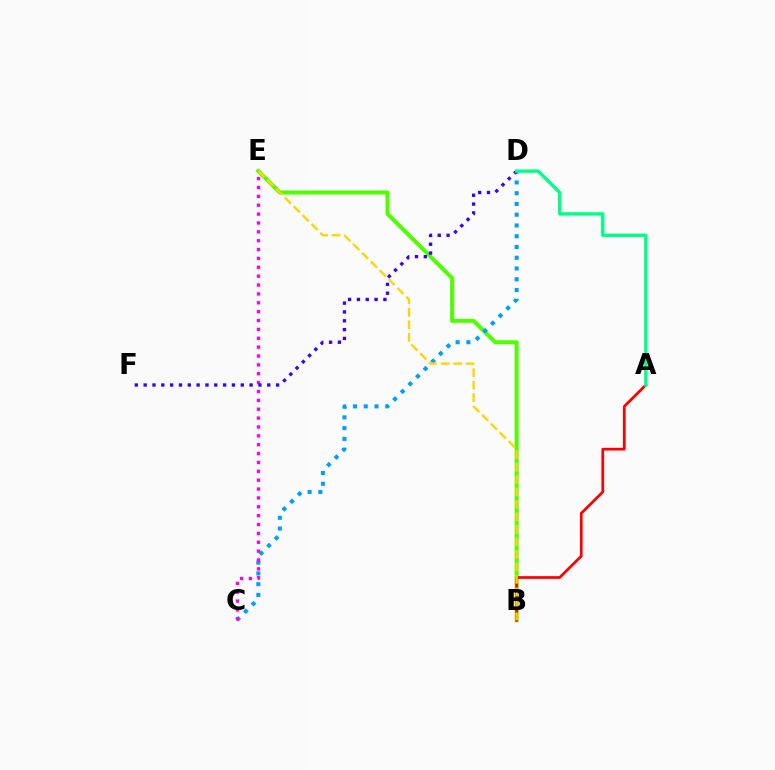{('B', 'E'): [{'color': '#4fff00', 'line_style': 'solid', 'thickness': 2.88}, {'color': '#ffd500', 'line_style': 'dashed', 'thickness': 1.7}], ('C', 'D'): [{'color': '#009eff', 'line_style': 'dotted', 'thickness': 2.92}], ('C', 'E'): [{'color': '#ff00ed', 'line_style': 'dotted', 'thickness': 2.41}], ('D', 'F'): [{'color': '#3700ff', 'line_style': 'dotted', 'thickness': 2.4}], ('A', 'B'): [{'color': '#ff0000', 'line_style': 'solid', 'thickness': 1.96}], ('A', 'D'): [{'color': '#00ff86', 'line_style': 'solid', 'thickness': 2.43}]}